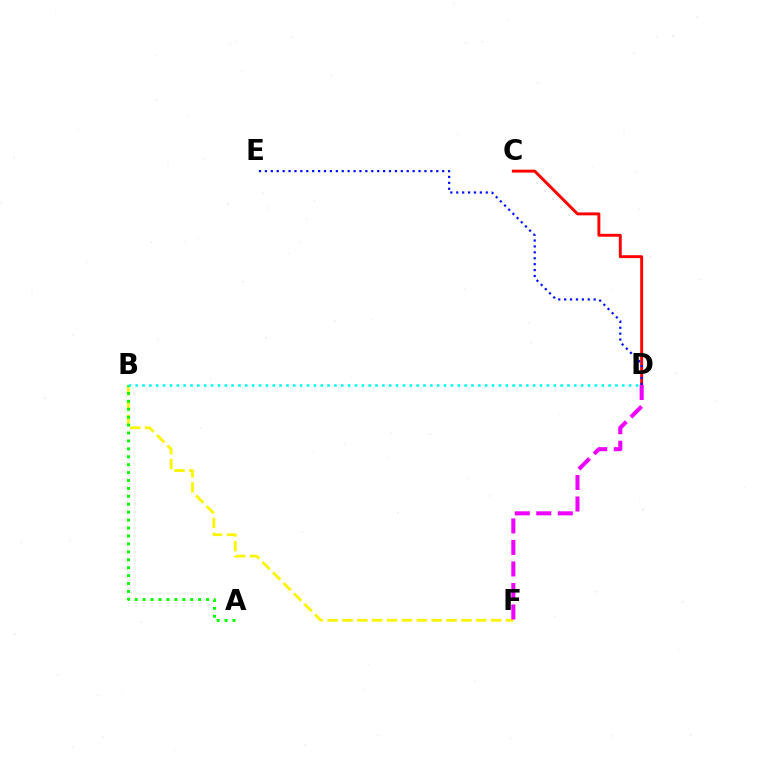{('B', 'F'): [{'color': '#fcf500', 'line_style': 'dashed', 'thickness': 2.02}], ('C', 'D'): [{'color': '#ff0000', 'line_style': 'solid', 'thickness': 2.1}], ('D', 'E'): [{'color': '#0010ff', 'line_style': 'dotted', 'thickness': 1.61}], ('A', 'B'): [{'color': '#08ff00', 'line_style': 'dotted', 'thickness': 2.15}], ('B', 'D'): [{'color': '#00fff6', 'line_style': 'dotted', 'thickness': 1.86}], ('D', 'F'): [{'color': '#ee00ff', 'line_style': 'dashed', 'thickness': 2.92}]}